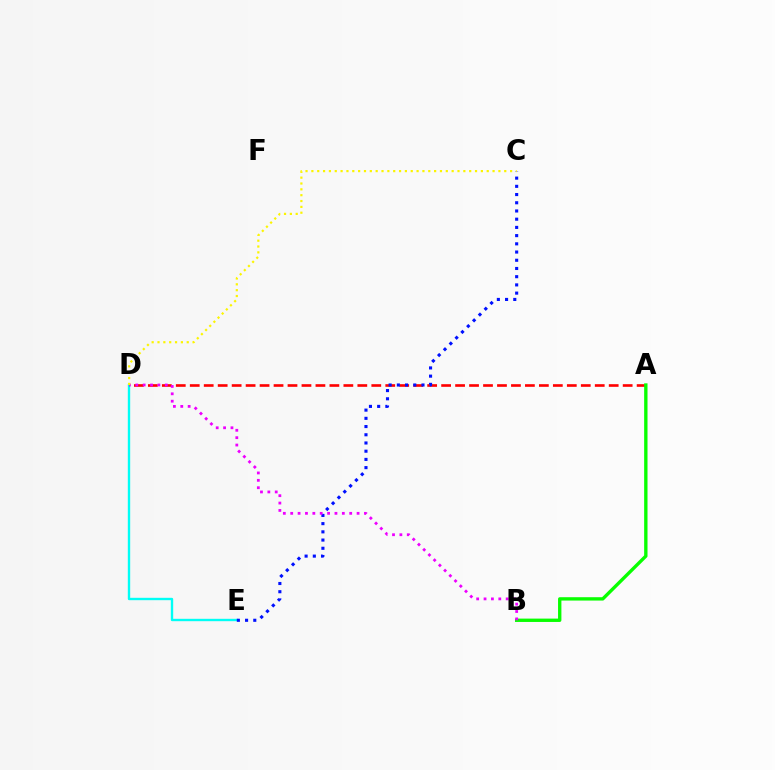{('D', 'E'): [{'color': '#00fff6', 'line_style': 'solid', 'thickness': 1.71}], ('A', 'D'): [{'color': '#ff0000', 'line_style': 'dashed', 'thickness': 1.9}], ('C', 'E'): [{'color': '#0010ff', 'line_style': 'dotted', 'thickness': 2.23}], ('A', 'B'): [{'color': '#08ff00', 'line_style': 'solid', 'thickness': 2.41}], ('B', 'D'): [{'color': '#ee00ff', 'line_style': 'dotted', 'thickness': 2.0}], ('C', 'D'): [{'color': '#fcf500', 'line_style': 'dotted', 'thickness': 1.59}]}